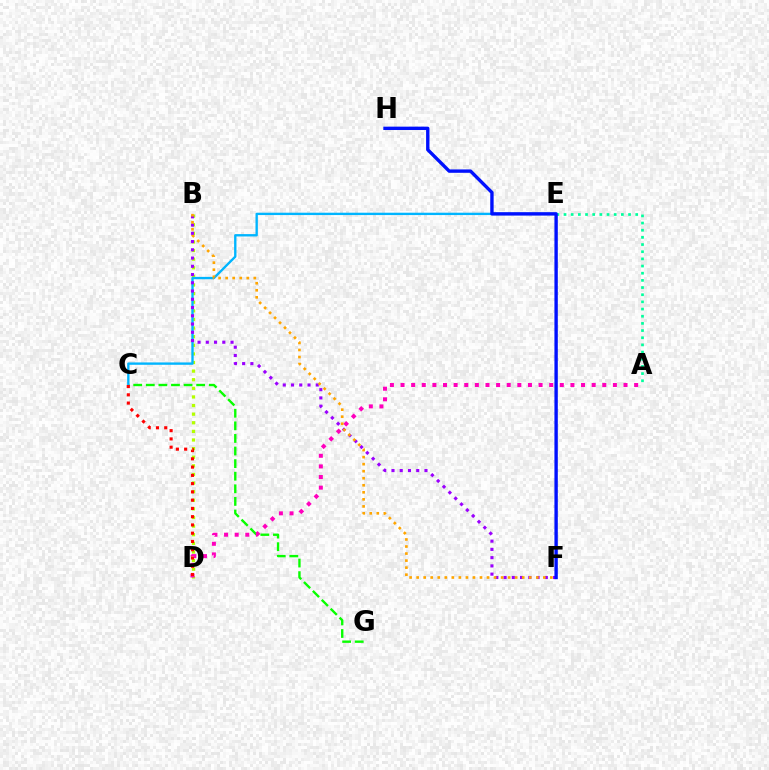{('B', 'D'): [{'color': '#b3ff00', 'line_style': 'dotted', 'thickness': 2.34}], ('C', 'G'): [{'color': '#08ff00', 'line_style': 'dashed', 'thickness': 1.71}], ('C', 'E'): [{'color': '#00b5ff', 'line_style': 'solid', 'thickness': 1.7}], ('A', 'E'): [{'color': '#00ff9d', 'line_style': 'dotted', 'thickness': 1.95}], ('A', 'D'): [{'color': '#ff00bd', 'line_style': 'dotted', 'thickness': 2.89}], ('C', 'D'): [{'color': '#ff0000', 'line_style': 'dotted', 'thickness': 2.24}], ('B', 'F'): [{'color': '#9b00ff', 'line_style': 'dotted', 'thickness': 2.24}, {'color': '#ffa500', 'line_style': 'dotted', 'thickness': 1.91}], ('F', 'H'): [{'color': '#0010ff', 'line_style': 'solid', 'thickness': 2.43}]}